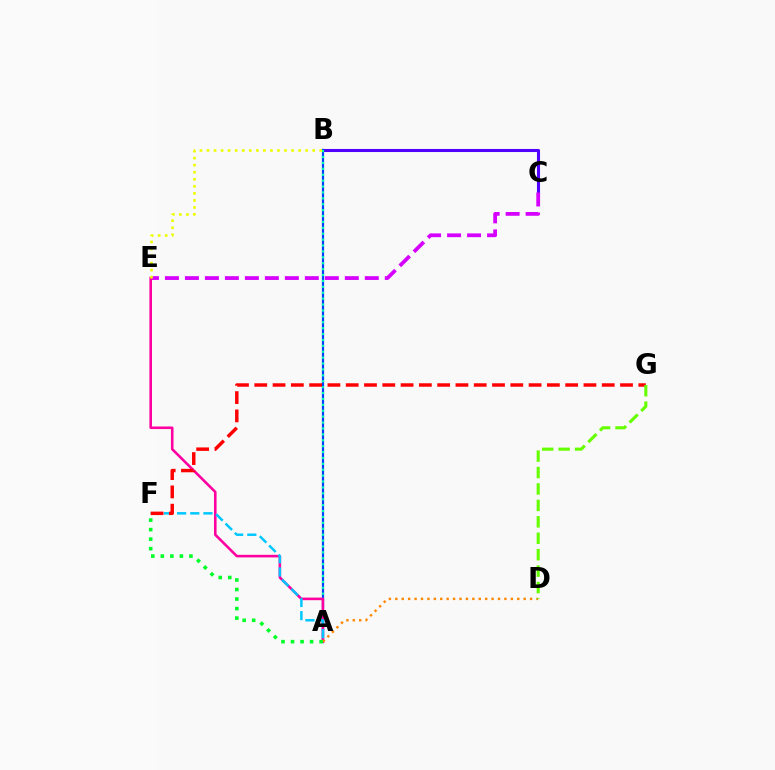{('B', 'C'): [{'color': '#4f00ff', 'line_style': 'solid', 'thickness': 2.21}], ('A', 'B'): [{'color': '#003fff', 'line_style': 'solid', 'thickness': 1.58}, {'color': '#00ffaf', 'line_style': 'dotted', 'thickness': 1.6}], ('C', 'E'): [{'color': '#d600ff', 'line_style': 'dashed', 'thickness': 2.72}], ('A', 'E'): [{'color': '#ff00a0', 'line_style': 'solid', 'thickness': 1.86}], ('A', 'D'): [{'color': '#ff8800', 'line_style': 'dotted', 'thickness': 1.74}], ('A', 'F'): [{'color': '#00c7ff', 'line_style': 'dashed', 'thickness': 1.79}, {'color': '#00ff27', 'line_style': 'dotted', 'thickness': 2.59}], ('F', 'G'): [{'color': '#ff0000', 'line_style': 'dashed', 'thickness': 2.48}], ('D', 'G'): [{'color': '#66ff00', 'line_style': 'dashed', 'thickness': 2.23}], ('B', 'E'): [{'color': '#eeff00', 'line_style': 'dotted', 'thickness': 1.91}]}